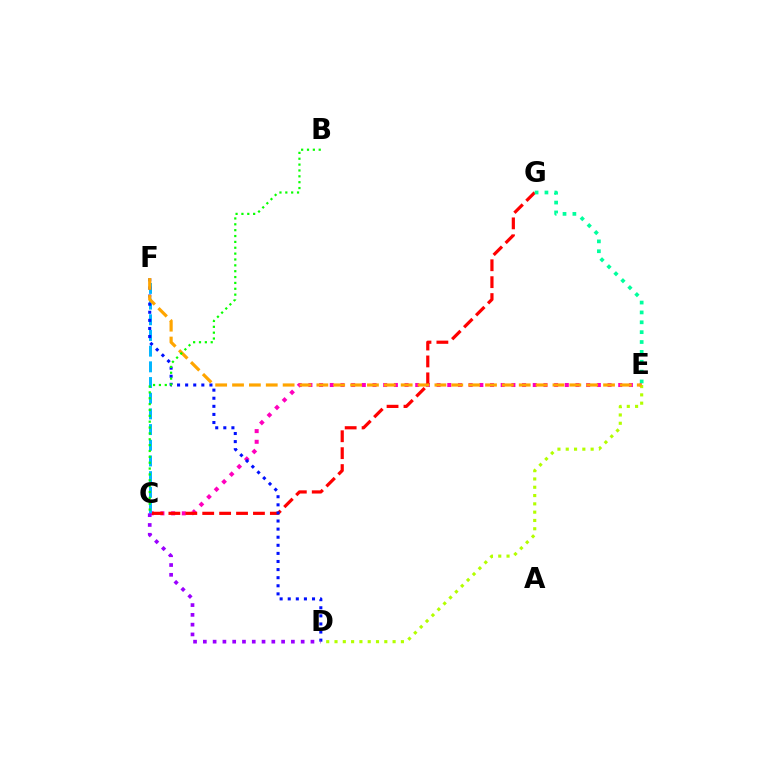{('C', 'E'): [{'color': '#ff00bd', 'line_style': 'dotted', 'thickness': 2.9}], ('C', 'G'): [{'color': '#ff0000', 'line_style': 'dashed', 'thickness': 2.3}], ('C', 'F'): [{'color': '#00b5ff', 'line_style': 'dashed', 'thickness': 2.13}], ('D', 'F'): [{'color': '#0010ff', 'line_style': 'dotted', 'thickness': 2.2}], ('E', 'G'): [{'color': '#00ff9d', 'line_style': 'dotted', 'thickness': 2.68}], ('D', 'E'): [{'color': '#b3ff00', 'line_style': 'dotted', 'thickness': 2.25}], ('E', 'F'): [{'color': '#ffa500', 'line_style': 'dashed', 'thickness': 2.29}], ('C', 'D'): [{'color': '#9b00ff', 'line_style': 'dotted', 'thickness': 2.66}], ('B', 'C'): [{'color': '#08ff00', 'line_style': 'dotted', 'thickness': 1.59}]}